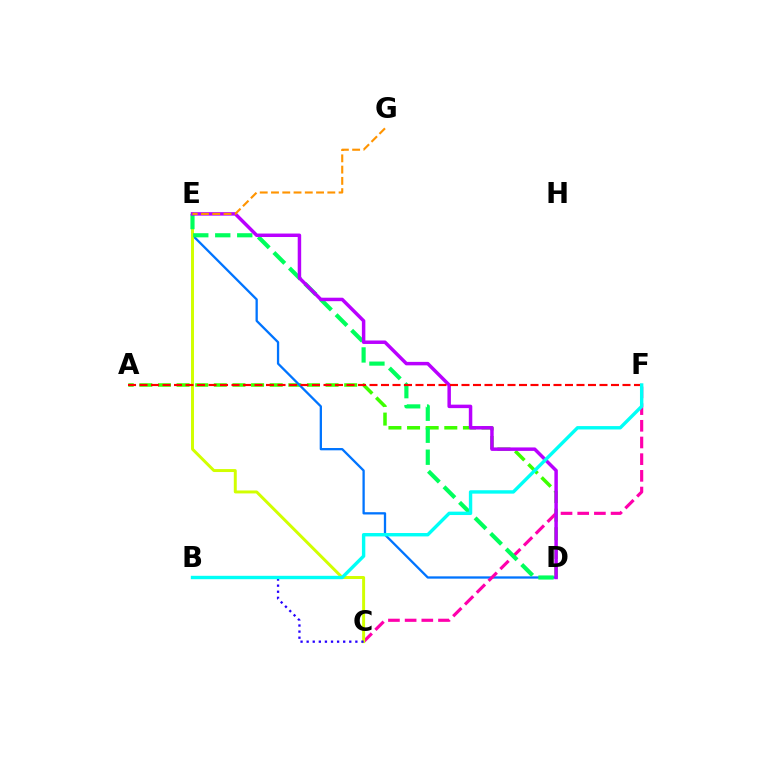{('A', 'D'): [{'color': '#3dff00', 'line_style': 'dashed', 'thickness': 2.53}], ('D', 'E'): [{'color': '#0074ff', 'line_style': 'solid', 'thickness': 1.65}, {'color': '#00ff5c', 'line_style': 'dashed', 'thickness': 2.99}, {'color': '#b900ff', 'line_style': 'solid', 'thickness': 2.5}], ('C', 'F'): [{'color': '#ff00ac', 'line_style': 'dashed', 'thickness': 2.27}], ('C', 'E'): [{'color': '#d1ff00', 'line_style': 'solid', 'thickness': 2.13}], ('A', 'F'): [{'color': '#ff0000', 'line_style': 'dashed', 'thickness': 1.56}], ('B', 'C'): [{'color': '#2500ff', 'line_style': 'dotted', 'thickness': 1.65}], ('E', 'G'): [{'color': '#ff9400', 'line_style': 'dashed', 'thickness': 1.53}], ('B', 'F'): [{'color': '#00fff6', 'line_style': 'solid', 'thickness': 2.44}]}